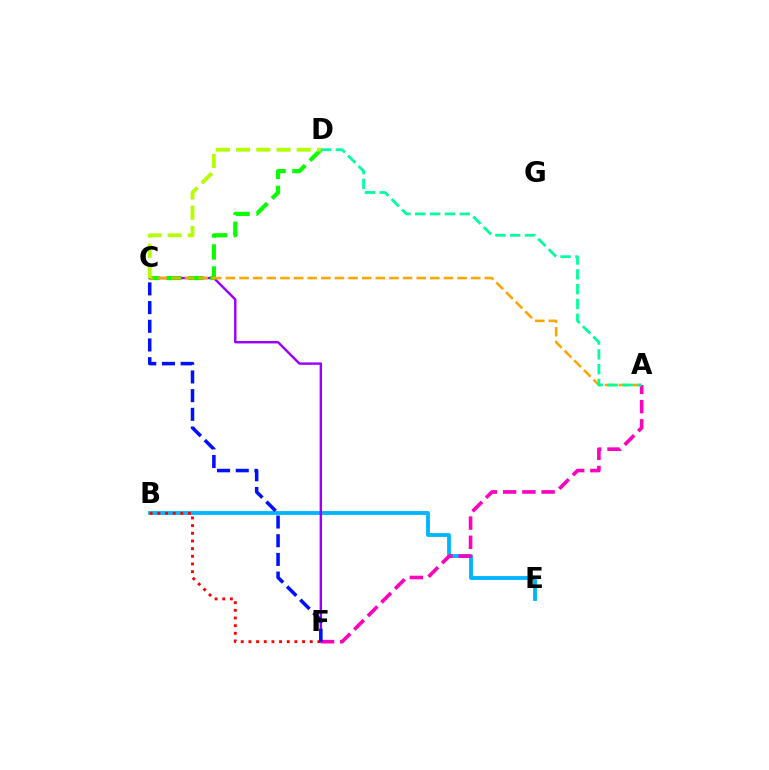{('B', 'E'): [{'color': '#00b5ff', 'line_style': 'solid', 'thickness': 2.76}], ('C', 'F'): [{'color': '#9b00ff', 'line_style': 'solid', 'thickness': 1.74}, {'color': '#0010ff', 'line_style': 'dashed', 'thickness': 2.54}], ('B', 'F'): [{'color': '#ff0000', 'line_style': 'dotted', 'thickness': 2.08}], ('C', 'D'): [{'color': '#08ff00', 'line_style': 'dashed', 'thickness': 3.0}, {'color': '#b3ff00', 'line_style': 'dashed', 'thickness': 2.75}], ('A', 'C'): [{'color': '#ffa500', 'line_style': 'dashed', 'thickness': 1.85}], ('A', 'F'): [{'color': '#ff00bd', 'line_style': 'dashed', 'thickness': 2.61}], ('A', 'D'): [{'color': '#00ff9d', 'line_style': 'dashed', 'thickness': 2.01}]}